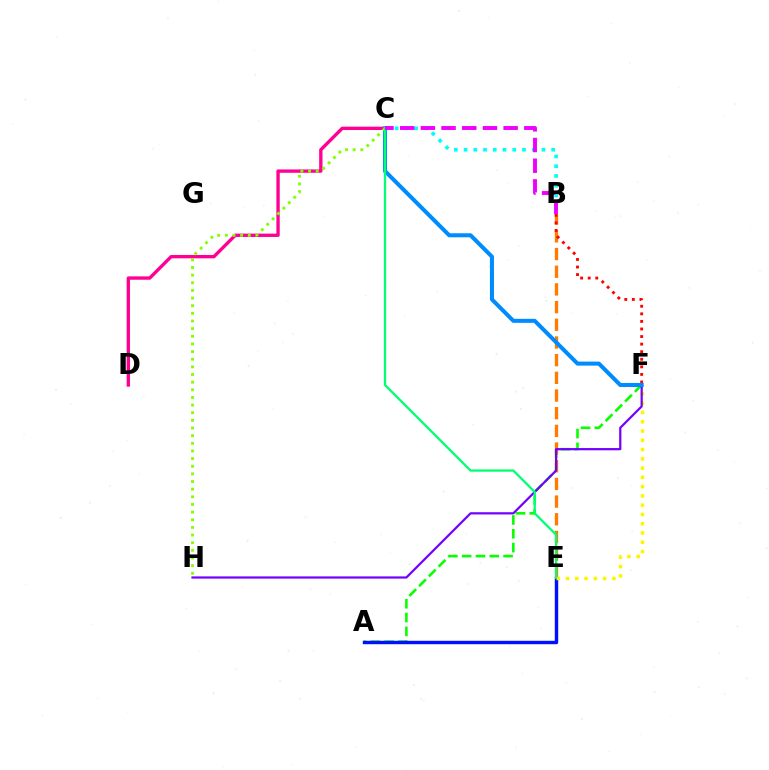{('A', 'F'): [{'color': '#08ff00', 'line_style': 'dashed', 'thickness': 1.88}], ('A', 'E'): [{'color': '#0010ff', 'line_style': 'solid', 'thickness': 2.46}], ('B', 'E'): [{'color': '#ff7c00', 'line_style': 'dashed', 'thickness': 2.4}], ('E', 'F'): [{'color': '#fcf500', 'line_style': 'dotted', 'thickness': 2.52}], ('F', 'H'): [{'color': '#7200ff', 'line_style': 'solid', 'thickness': 1.59}], ('B', 'F'): [{'color': '#ff0000', 'line_style': 'dotted', 'thickness': 2.06}], ('B', 'C'): [{'color': '#00fff6', 'line_style': 'dotted', 'thickness': 2.64}, {'color': '#ee00ff', 'line_style': 'dashed', 'thickness': 2.81}], ('C', 'D'): [{'color': '#ff0094', 'line_style': 'solid', 'thickness': 2.42}], ('C', 'F'): [{'color': '#008cff', 'line_style': 'solid', 'thickness': 2.9}], ('C', 'H'): [{'color': '#84ff00', 'line_style': 'dotted', 'thickness': 2.08}], ('C', 'E'): [{'color': '#00ff74', 'line_style': 'solid', 'thickness': 1.65}]}